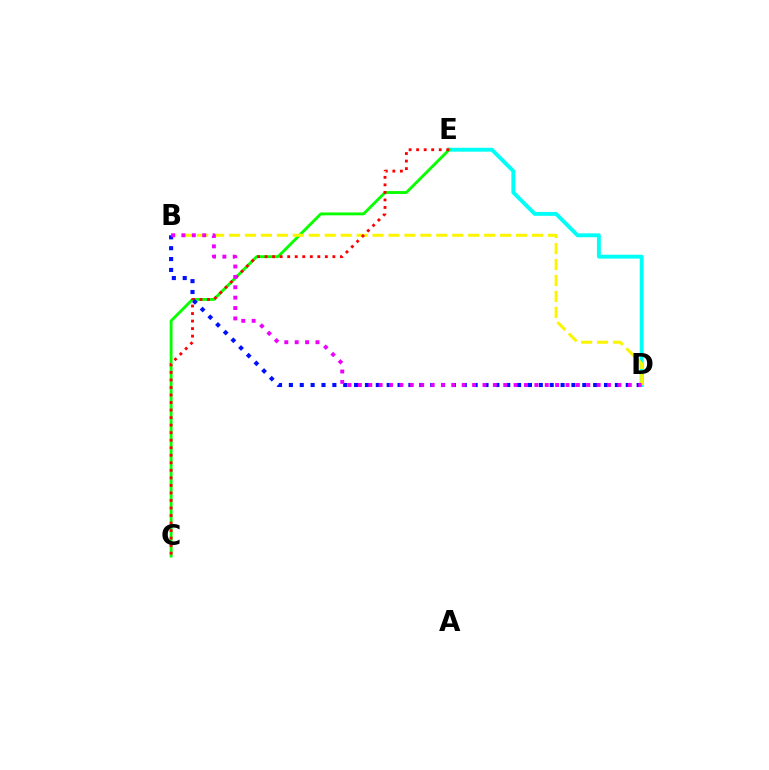{('D', 'E'): [{'color': '#00fff6', 'line_style': 'solid', 'thickness': 2.8}], ('C', 'E'): [{'color': '#08ff00', 'line_style': 'solid', 'thickness': 2.06}, {'color': '#ff0000', 'line_style': 'dotted', 'thickness': 2.05}], ('B', 'D'): [{'color': '#fcf500', 'line_style': 'dashed', 'thickness': 2.17}, {'color': '#0010ff', 'line_style': 'dotted', 'thickness': 2.95}, {'color': '#ee00ff', 'line_style': 'dotted', 'thickness': 2.82}]}